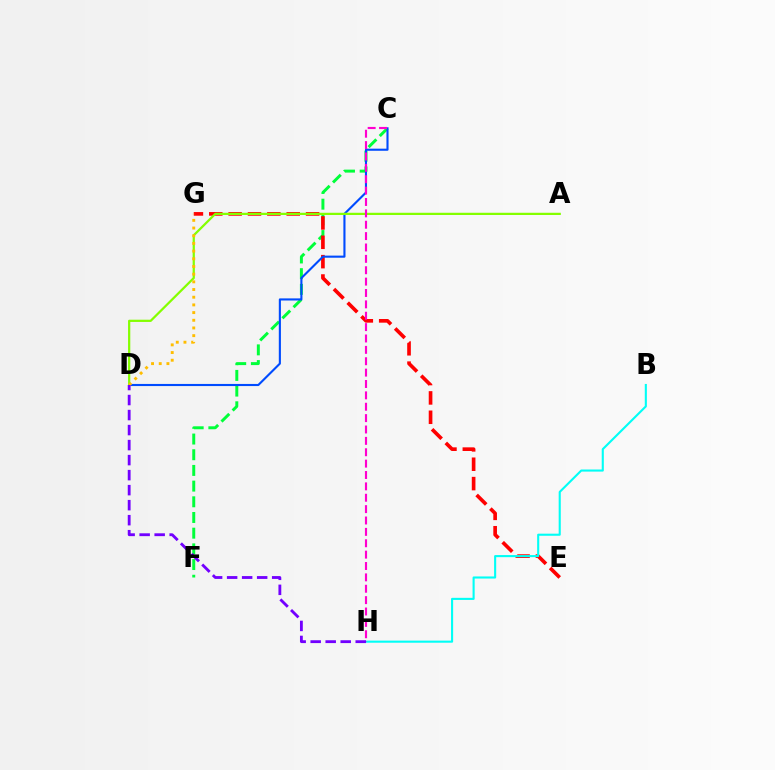{('C', 'F'): [{'color': '#00ff39', 'line_style': 'dashed', 'thickness': 2.13}], ('E', 'G'): [{'color': '#ff0000', 'line_style': 'dashed', 'thickness': 2.63}], ('C', 'D'): [{'color': '#004bff', 'line_style': 'solid', 'thickness': 1.52}], ('B', 'H'): [{'color': '#00fff6', 'line_style': 'solid', 'thickness': 1.51}], ('A', 'D'): [{'color': '#84ff00', 'line_style': 'solid', 'thickness': 1.61}], ('D', 'G'): [{'color': '#ffbd00', 'line_style': 'dotted', 'thickness': 2.09}], ('C', 'H'): [{'color': '#ff00cf', 'line_style': 'dashed', 'thickness': 1.55}], ('D', 'H'): [{'color': '#7200ff', 'line_style': 'dashed', 'thickness': 2.04}]}